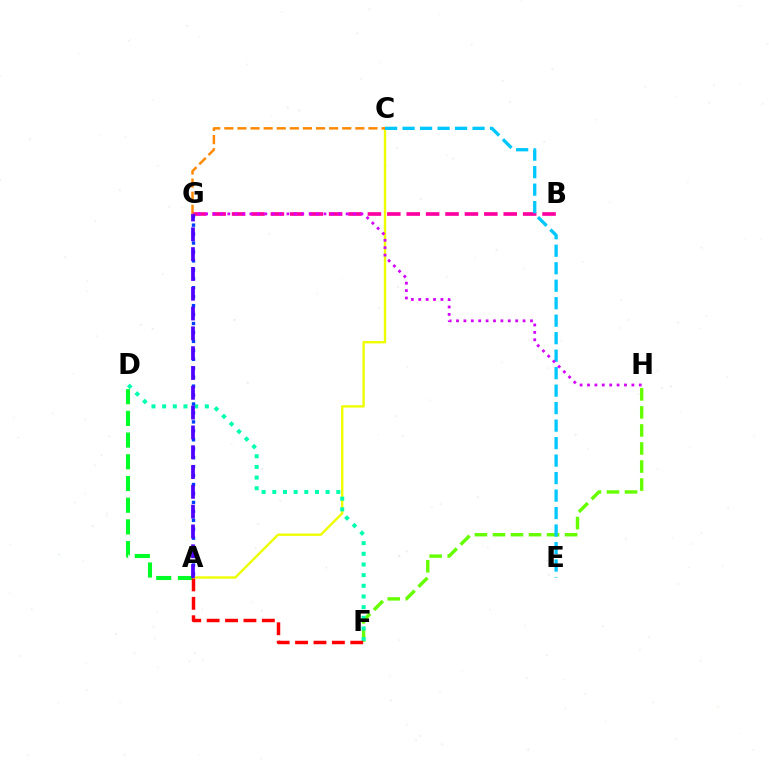{('A', 'C'): [{'color': '#eeff00', 'line_style': 'solid', 'thickness': 1.71}], ('B', 'G'): [{'color': '#ff00a0', 'line_style': 'dashed', 'thickness': 2.64}], ('A', 'D'): [{'color': '#00ff27', 'line_style': 'dashed', 'thickness': 2.95}], ('F', 'H'): [{'color': '#66ff00', 'line_style': 'dashed', 'thickness': 2.45}], ('C', 'G'): [{'color': '#ff8800', 'line_style': 'dashed', 'thickness': 1.78}], ('D', 'F'): [{'color': '#00ffaf', 'line_style': 'dotted', 'thickness': 2.9}], ('A', 'F'): [{'color': '#ff0000', 'line_style': 'dashed', 'thickness': 2.5}], ('A', 'G'): [{'color': '#003fff', 'line_style': 'dotted', 'thickness': 2.43}, {'color': '#4f00ff', 'line_style': 'dashed', 'thickness': 2.69}], ('C', 'E'): [{'color': '#00c7ff', 'line_style': 'dashed', 'thickness': 2.38}], ('G', 'H'): [{'color': '#d600ff', 'line_style': 'dotted', 'thickness': 2.01}]}